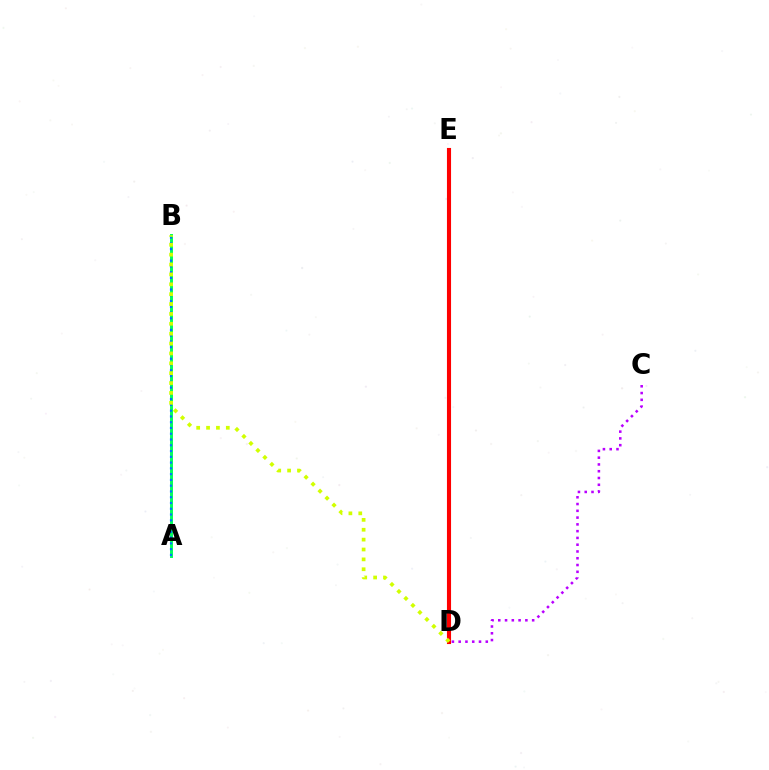{('A', 'B'): [{'color': '#00ff5c', 'line_style': 'solid', 'thickness': 2.12}, {'color': '#0074ff', 'line_style': 'dotted', 'thickness': 1.57}], ('D', 'E'): [{'color': '#ff0000', 'line_style': 'solid', 'thickness': 2.95}], ('B', 'D'): [{'color': '#d1ff00', 'line_style': 'dotted', 'thickness': 2.68}], ('C', 'D'): [{'color': '#b900ff', 'line_style': 'dotted', 'thickness': 1.84}]}